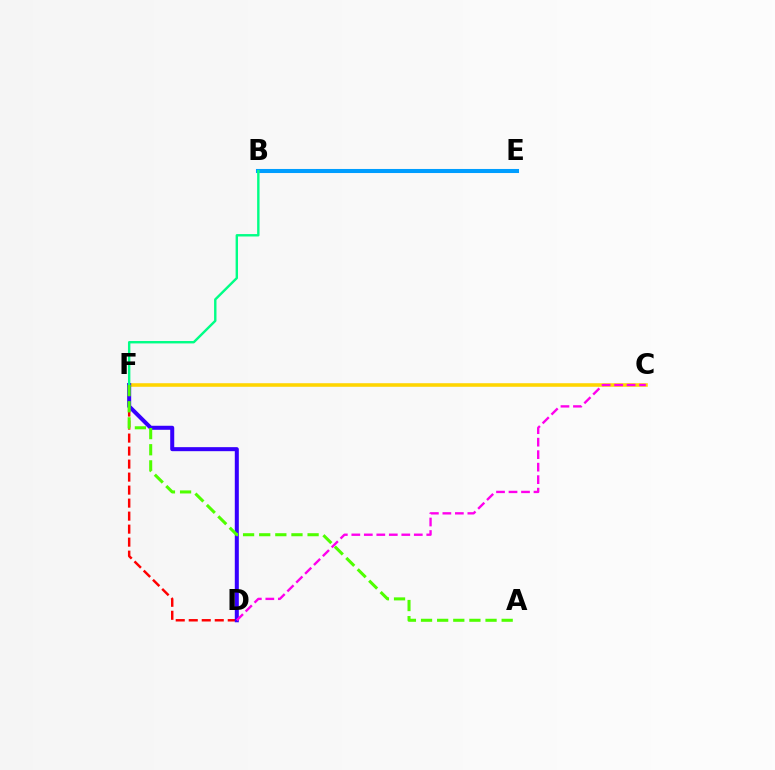{('B', 'E'): [{'color': '#009eff', 'line_style': 'solid', 'thickness': 2.93}], ('C', 'F'): [{'color': '#ffd500', 'line_style': 'solid', 'thickness': 2.56}], ('D', 'F'): [{'color': '#ff0000', 'line_style': 'dashed', 'thickness': 1.77}, {'color': '#3700ff', 'line_style': 'solid', 'thickness': 2.9}], ('B', 'F'): [{'color': '#00ff86', 'line_style': 'solid', 'thickness': 1.73}], ('A', 'F'): [{'color': '#4fff00', 'line_style': 'dashed', 'thickness': 2.19}], ('C', 'D'): [{'color': '#ff00ed', 'line_style': 'dashed', 'thickness': 1.7}]}